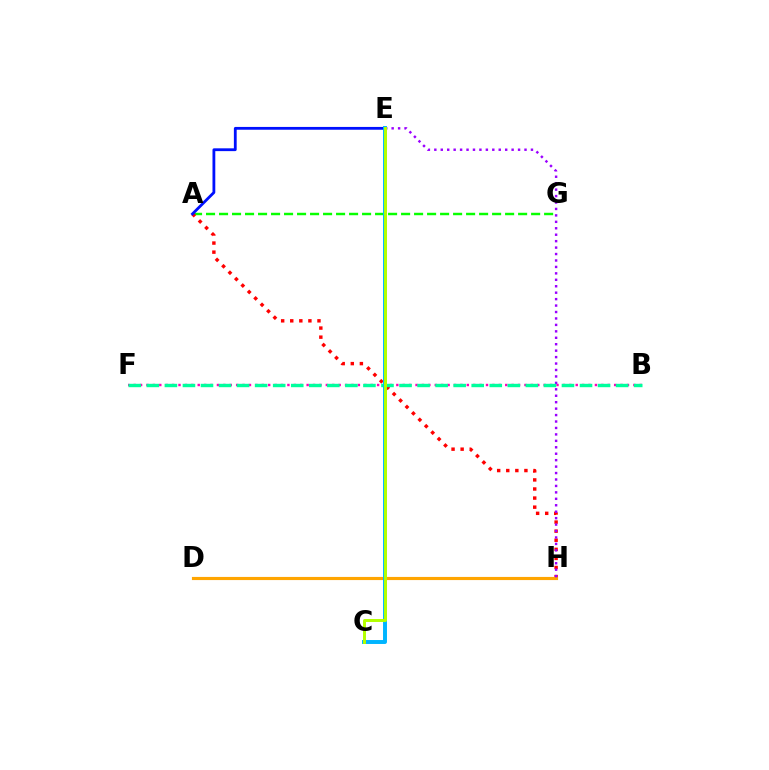{('A', 'G'): [{'color': '#08ff00', 'line_style': 'dashed', 'thickness': 1.77}], ('A', 'H'): [{'color': '#ff0000', 'line_style': 'dotted', 'thickness': 2.47}], ('D', 'H'): [{'color': '#ffa500', 'line_style': 'solid', 'thickness': 2.26}], ('B', 'F'): [{'color': '#ff00bd', 'line_style': 'dotted', 'thickness': 1.74}, {'color': '#00ff9d', 'line_style': 'dashed', 'thickness': 2.45}], ('A', 'E'): [{'color': '#0010ff', 'line_style': 'solid', 'thickness': 2.02}], ('E', 'H'): [{'color': '#9b00ff', 'line_style': 'dotted', 'thickness': 1.75}], ('C', 'E'): [{'color': '#00b5ff', 'line_style': 'solid', 'thickness': 2.84}, {'color': '#b3ff00', 'line_style': 'solid', 'thickness': 2.14}]}